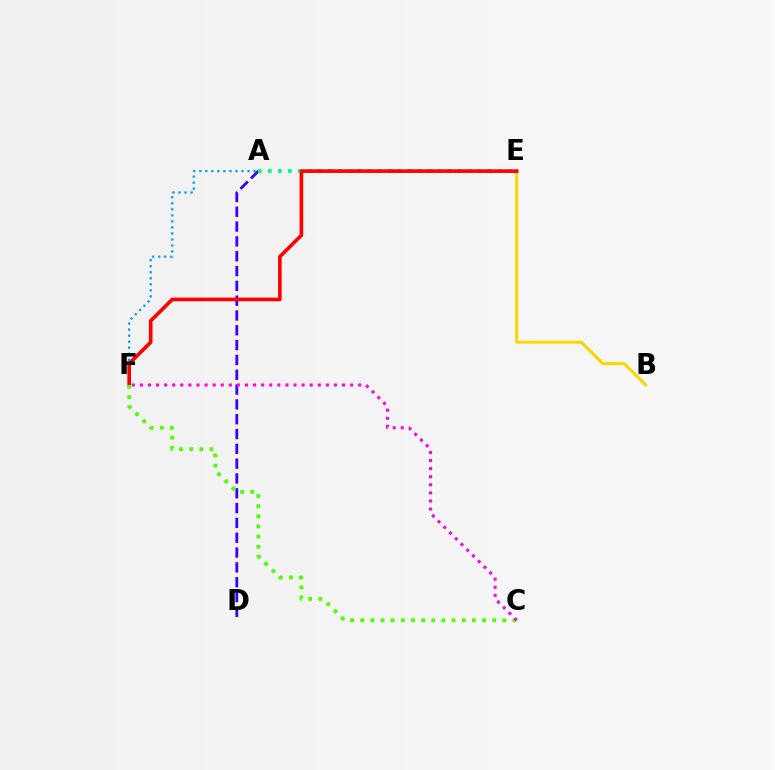{('A', 'F'): [{'color': '#009eff', 'line_style': 'dotted', 'thickness': 1.64}], ('B', 'E'): [{'color': '#ffd500', 'line_style': 'solid', 'thickness': 2.16}], ('A', 'D'): [{'color': '#3700ff', 'line_style': 'dashed', 'thickness': 2.01}], ('A', 'E'): [{'color': '#00ff86', 'line_style': 'dotted', 'thickness': 2.71}], ('E', 'F'): [{'color': '#ff0000', 'line_style': 'solid', 'thickness': 2.61}], ('C', 'F'): [{'color': '#4fff00', 'line_style': 'dotted', 'thickness': 2.76}, {'color': '#ff00ed', 'line_style': 'dotted', 'thickness': 2.2}]}